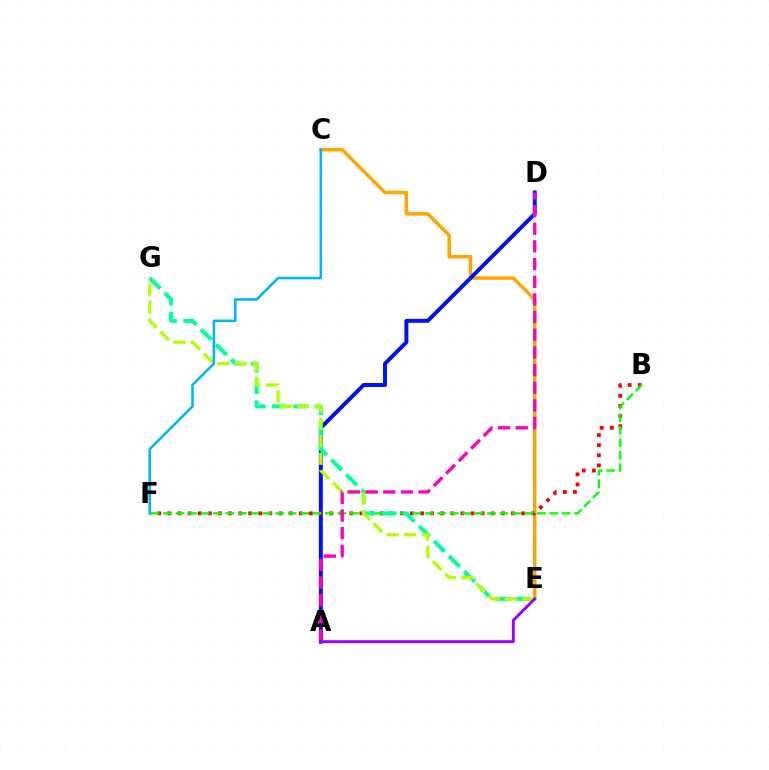{('C', 'E'): [{'color': '#ffa500', 'line_style': 'solid', 'thickness': 2.51}], ('A', 'D'): [{'color': '#0010ff', 'line_style': 'solid', 'thickness': 2.85}, {'color': '#ff00bd', 'line_style': 'dashed', 'thickness': 2.4}], ('B', 'F'): [{'color': '#ff0000', 'line_style': 'dotted', 'thickness': 2.75}, {'color': '#08ff00', 'line_style': 'dashed', 'thickness': 1.69}], ('E', 'G'): [{'color': '#00ff9d', 'line_style': 'dashed', 'thickness': 2.89}, {'color': '#b3ff00', 'line_style': 'dashed', 'thickness': 2.38}], ('A', 'E'): [{'color': '#9b00ff', 'line_style': 'solid', 'thickness': 2.11}], ('C', 'F'): [{'color': '#00b5ff', 'line_style': 'solid', 'thickness': 1.83}]}